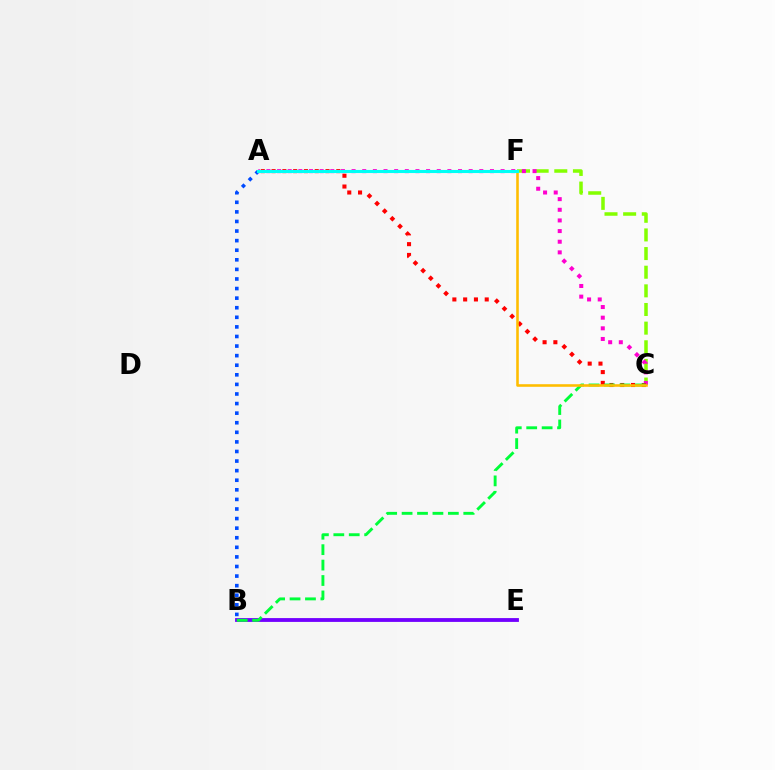{('C', 'F'): [{'color': '#84ff00', 'line_style': 'dashed', 'thickness': 2.53}, {'color': '#ffbd00', 'line_style': 'solid', 'thickness': 1.86}], ('A', 'B'): [{'color': '#004bff', 'line_style': 'dotted', 'thickness': 2.6}], ('A', 'C'): [{'color': '#ff00cf', 'line_style': 'dotted', 'thickness': 2.89}, {'color': '#ff0000', 'line_style': 'dotted', 'thickness': 2.93}], ('B', 'E'): [{'color': '#7200ff', 'line_style': 'solid', 'thickness': 2.75}], ('B', 'C'): [{'color': '#00ff39', 'line_style': 'dashed', 'thickness': 2.09}], ('A', 'F'): [{'color': '#00fff6', 'line_style': 'solid', 'thickness': 2.22}]}